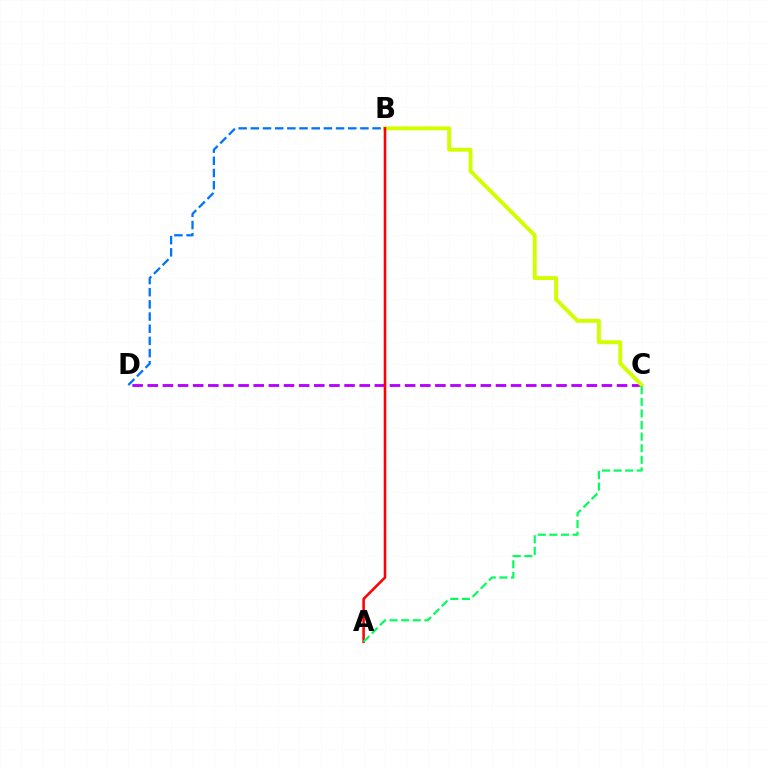{('B', 'D'): [{'color': '#0074ff', 'line_style': 'dashed', 'thickness': 1.65}], ('C', 'D'): [{'color': '#b900ff', 'line_style': 'dashed', 'thickness': 2.06}], ('B', 'C'): [{'color': '#d1ff00', 'line_style': 'solid', 'thickness': 2.84}], ('A', 'B'): [{'color': '#ff0000', 'line_style': 'solid', 'thickness': 1.84}], ('A', 'C'): [{'color': '#00ff5c', 'line_style': 'dashed', 'thickness': 1.57}]}